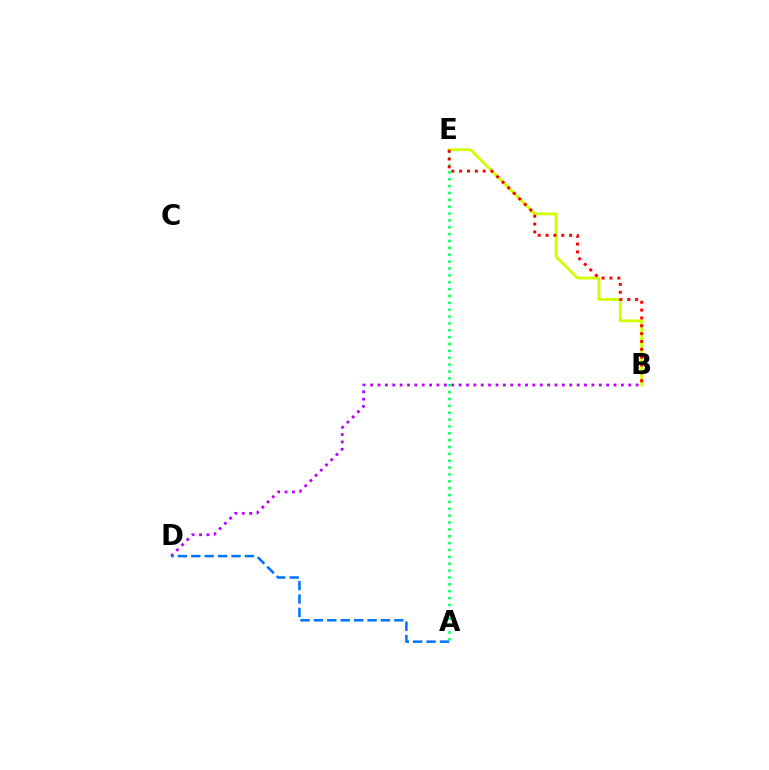{('B', 'E'): [{'color': '#d1ff00', 'line_style': 'solid', 'thickness': 2.04}, {'color': '#ff0000', 'line_style': 'dotted', 'thickness': 2.13}], ('B', 'D'): [{'color': '#b900ff', 'line_style': 'dotted', 'thickness': 2.0}], ('A', 'E'): [{'color': '#00ff5c', 'line_style': 'dotted', 'thickness': 1.87}], ('A', 'D'): [{'color': '#0074ff', 'line_style': 'dashed', 'thickness': 1.82}]}